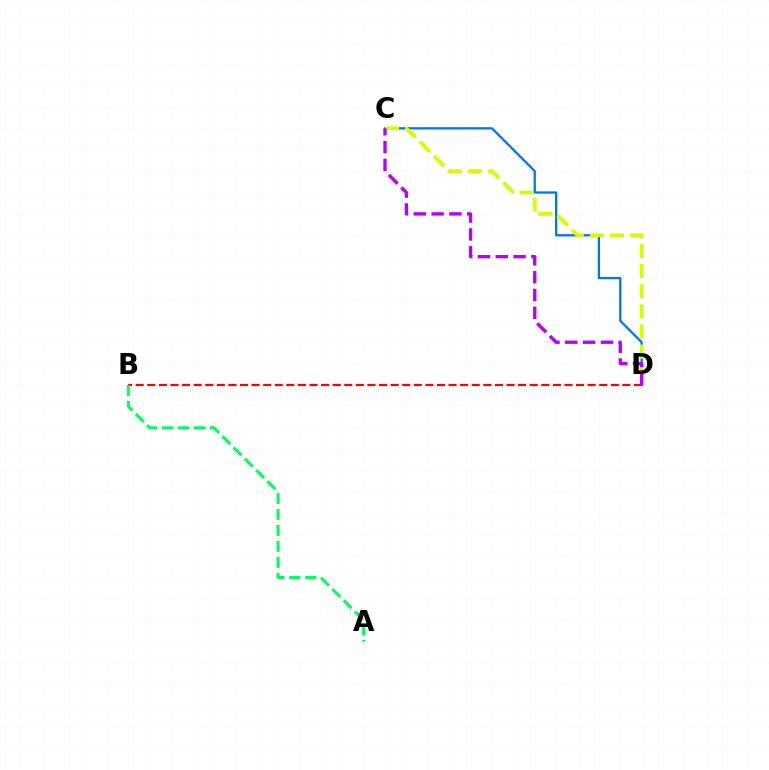{('C', 'D'): [{'color': '#0074ff', 'line_style': 'solid', 'thickness': 1.66}, {'color': '#d1ff00', 'line_style': 'dashed', 'thickness': 2.74}, {'color': '#b900ff', 'line_style': 'dashed', 'thickness': 2.42}], ('B', 'D'): [{'color': '#ff0000', 'line_style': 'dashed', 'thickness': 1.57}], ('A', 'B'): [{'color': '#00ff5c', 'line_style': 'dashed', 'thickness': 2.17}]}